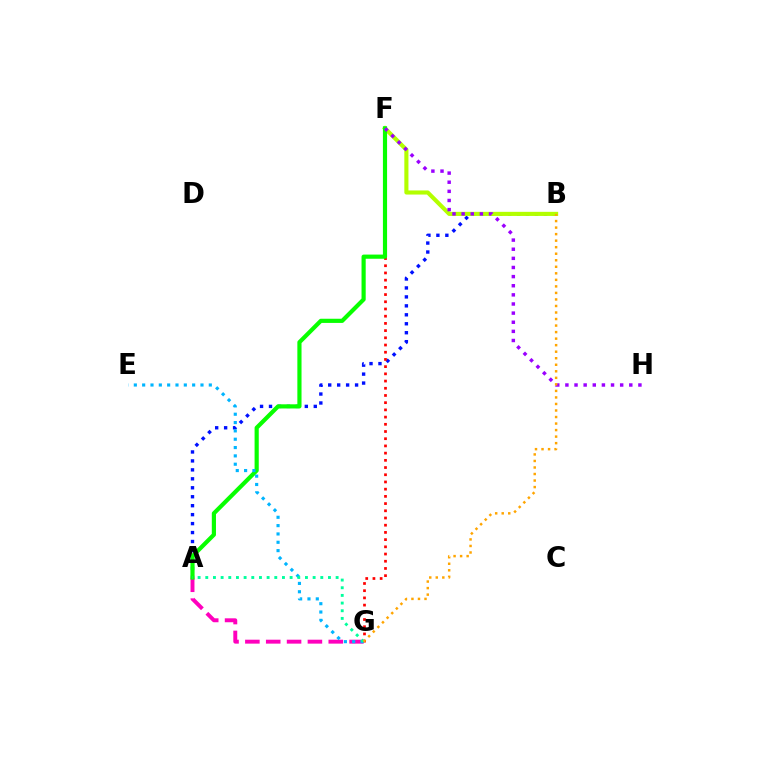{('A', 'G'): [{'color': '#ff00bd', 'line_style': 'dashed', 'thickness': 2.83}, {'color': '#00ff9d', 'line_style': 'dotted', 'thickness': 2.08}], ('A', 'B'): [{'color': '#0010ff', 'line_style': 'dotted', 'thickness': 2.43}], ('F', 'G'): [{'color': '#ff0000', 'line_style': 'dotted', 'thickness': 1.96}], ('B', 'F'): [{'color': '#b3ff00', 'line_style': 'solid', 'thickness': 2.96}], ('A', 'F'): [{'color': '#08ff00', 'line_style': 'solid', 'thickness': 3.0}], ('F', 'H'): [{'color': '#9b00ff', 'line_style': 'dotted', 'thickness': 2.48}], ('E', 'G'): [{'color': '#00b5ff', 'line_style': 'dotted', 'thickness': 2.26}], ('B', 'G'): [{'color': '#ffa500', 'line_style': 'dotted', 'thickness': 1.77}]}